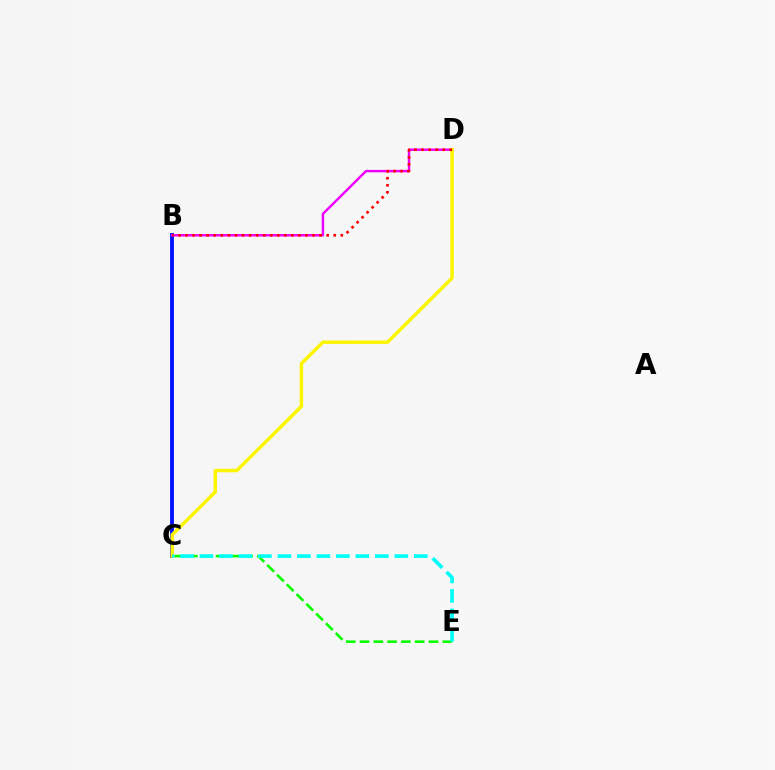{('B', 'C'): [{'color': '#0010ff', 'line_style': 'solid', 'thickness': 2.76}], ('B', 'D'): [{'color': '#ee00ff', 'line_style': 'solid', 'thickness': 1.75}, {'color': '#ff0000', 'line_style': 'dotted', 'thickness': 1.92}], ('C', 'D'): [{'color': '#fcf500', 'line_style': 'solid', 'thickness': 2.5}], ('C', 'E'): [{'color': '#08ff00', 'line_style': 'dashed', 'thickness': 1.87}, {'color': '#00fff6', 'line_style': 'dashed', 'thickness': 2.65}]}